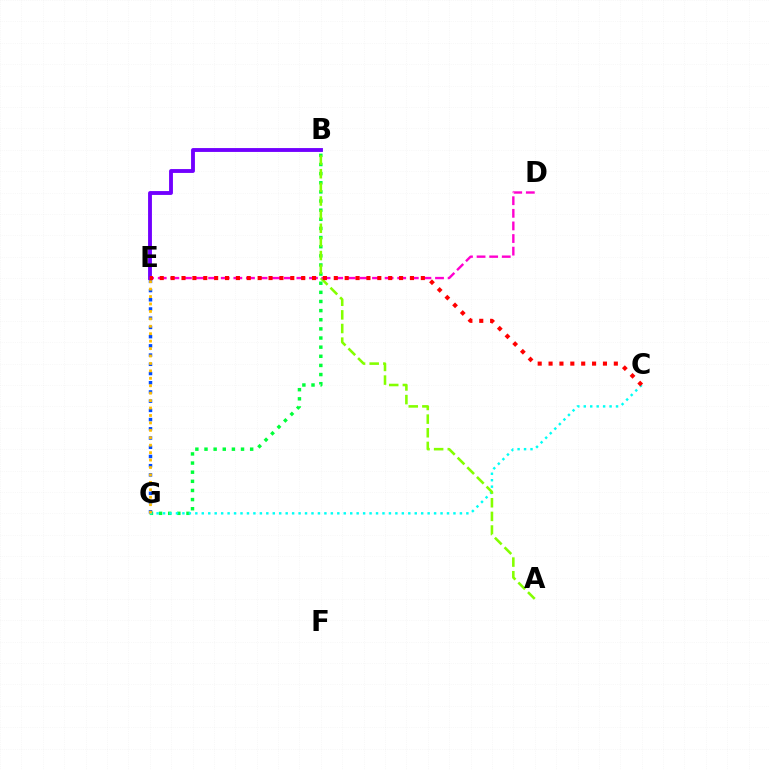{('B', 'G'): [{'color': '#00ff39', 'line_style': 'dotted', 'thickness': 2.48}], ('E', 'G'): [{'color': '#004bff', 'line_style': 'dotted', 'thickness': 2.5}, {'color': '#ffbd00', 'line_style': 'dotted', 'thickness': 2.02}], ('C', 'G'): [{'color': '#00fff6', 'line_style': 'dotted', 'thickness': 1.75}], ('A', 'B'): [{'color': '#84ff00', 'line_style': 'dashed', 'thickness': 1.85}], ('B', 'E'): [{'color': '#7200ff', 'line_style': 'solid', 'thickness': 2.78}], ('D', 'E'): [{'color': '#ff00cf', 'line_style': 'dashed', 'thickness': 1.71}], ('C', 'E'): [{'color': '#ff0000', 'line_style': 'dotted', 'thickness': 2.96}]}